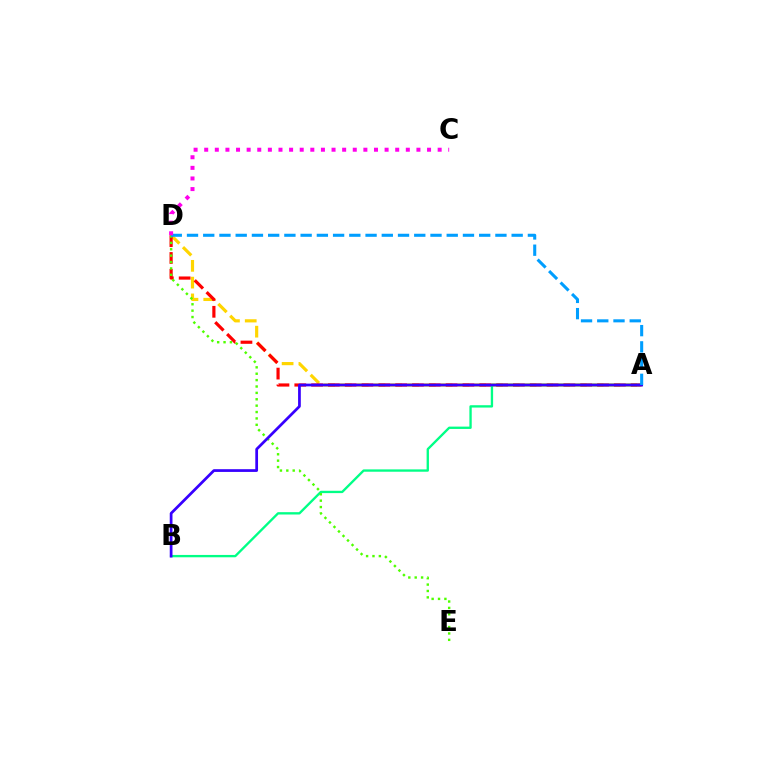{('A', 'D'): [{'color': '#ffd500', 'line_style': 'dashed', 'thickness': 2.28}, {'color': '#ff0000', 'line_style': 'dashed', 'thickness': 2.28}, {'color': '#009eff', 'line_style': 'dashed', 'thickness': 2.21}], ('A', 'B'): [{'color': '#00ff86', 'line_style': 'solid', 'thickness': 1.68}, {'color': '#3700ff', 'line_style': 'solid', 'thickness': 1.97}], ('D', 'E'): [{'color': '#4fff00', 'line_style': 'dotted', 'thickness': 1.74}], ('C', 'D'): [{'color': '#ff00ed', 'line_style': 'dotted', 'thickness': 2.88}]}